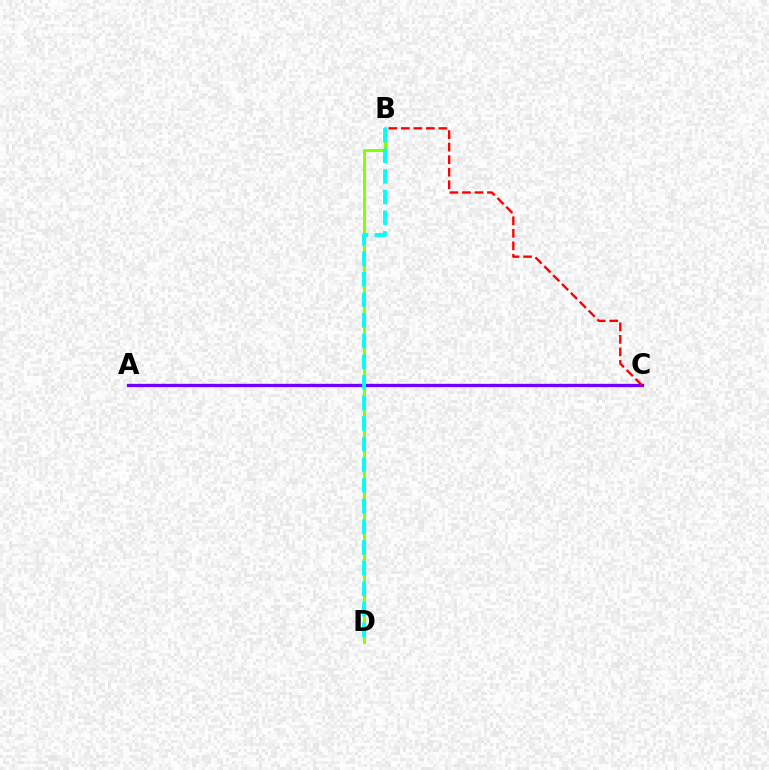{('A', 'C'): [{'color': '#7200ff', 'line_style': 'solid', 'thickness': 2.4}], ('B', 'C'): [{'color': '#ff0000', 'line_style': 'dashed', 'thickness': 1.7}], ('B', 'D'): [{'color': '#84ff00', 'line_style': 'solid', 'thickness': 2.1}, {'color': '#00fff6', 'line_style': 'dashed', 'thickness': 2.8}]}